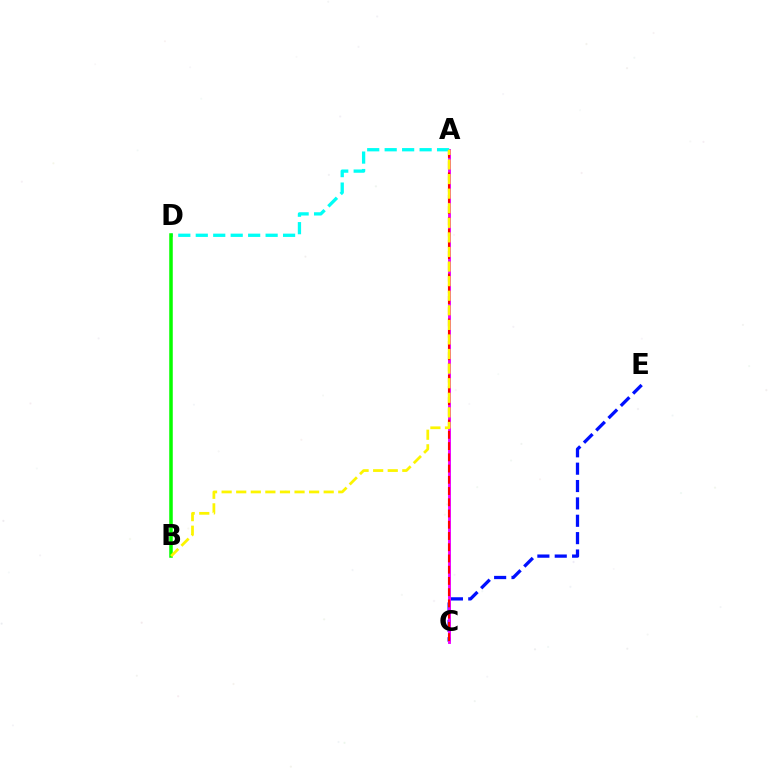{('C', 'E'): [{'color': '#0010ff', 'line_style': 'dashed', 'thickness': 2.36}], ('A', 'C'): [{'color': '#ee00ff', 'line_style': 'solid', 'thickness': 2.08}, {'color': '#ff0000', 'line_style': 'dashed', 'thickness': 1.53}], ('A', 'D'): [{'color': '#00fff6', 'line_style': 'dashed', 'thickness': 2.37}], ('B', 'D'): [{'color': '#08ff00', 'line_style': 'solid', 'thickness': 2.54}], ('A', 'B'): [{'color': '#fcf500', 'line_style': 'dashed', 'thickness': 1.98}]}